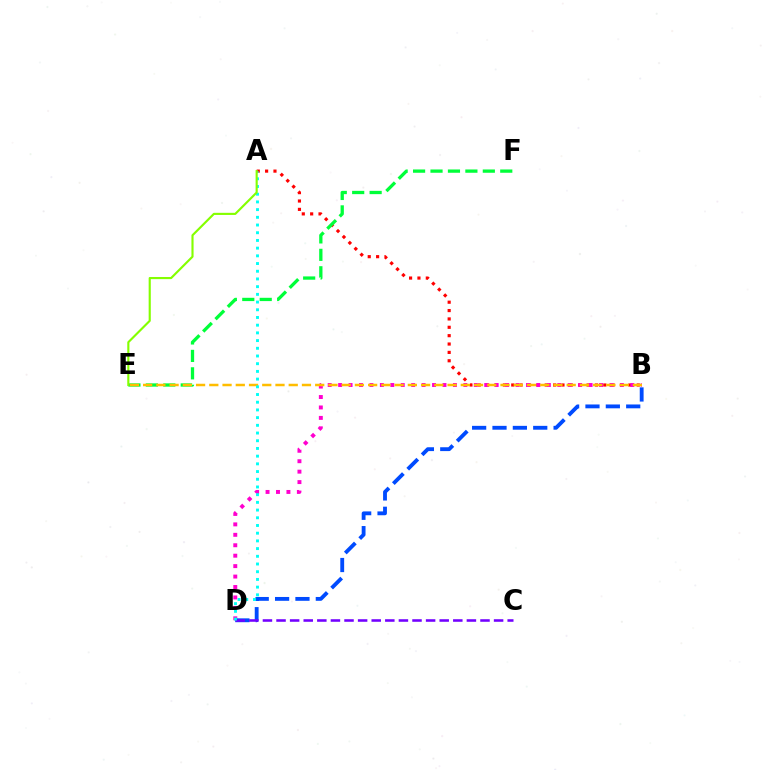{('A', 'B'): [{'color': '#ff0000', 'line_style': 'dotted', 'thickness': 2.27}], ('B', 'D'): [{'color': '#ff00cf', 'line_style': 'dotted', 'thickness': 2.84}, {'color': '#004bff', 'line_style': 'dashed', 'thickness': 2.77}], ('C', 'D'): [{'color': '#7200ff', 'line_style': 'dashed', 'thickness': 1.85}], ('E', 'F'): [{'color': '#00ff39', 'line_style': 'dashed', 'thickness': 2.37}], ('B', 'E'): [{'color': '#ffbd00', 'line_style': 'dashed', 'thickness': 1.8}], ('A', 'D'): [{'color': '#00fff6', 'line_style': 'dotted', 'thickness': 2.09}], ('A', 'E'): [{'color': '#84ff00', 'line_style': 'solid', 'thickness': 1.54}]}